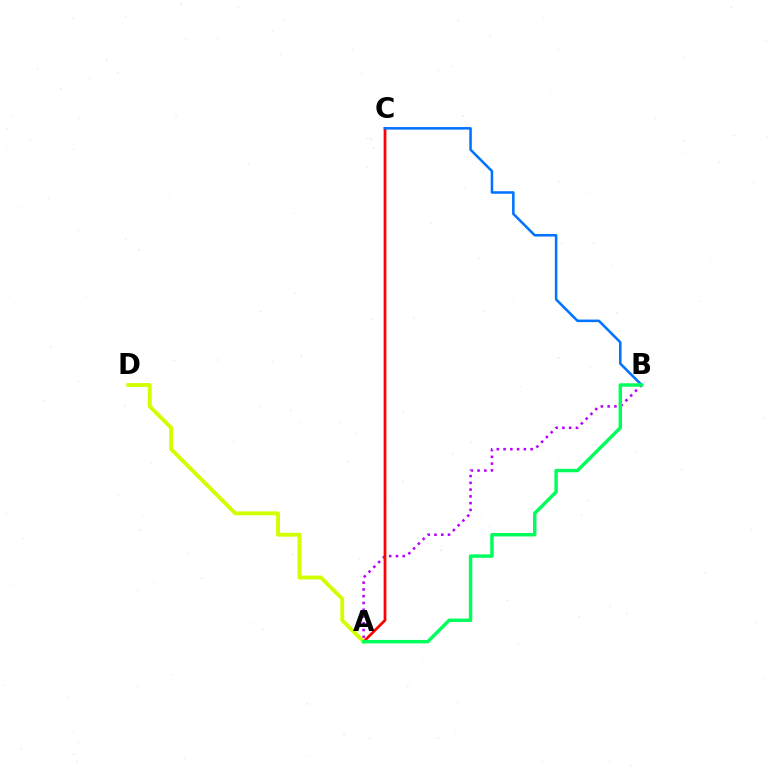{('A', 'B'): [{'color': '#b900ff', 'line_style': 'dotted', 'thickness': 1.84}, {'color': '#00ff5c', 'line_style': 'solid', 'thickness': 2.48}], ('A', 'C'): [{'color': '#ff0000', 'line_style': 'solid', 'thickness': 1.97}], ('B', 'C'): [{'color': '#0074ff', 'line_style': 'solid', 'thickness': 1.83}], ('A', 'D'): [{'color': '#d1ff00', 'line_style': 'solid', 'thickness': 2.79}]}